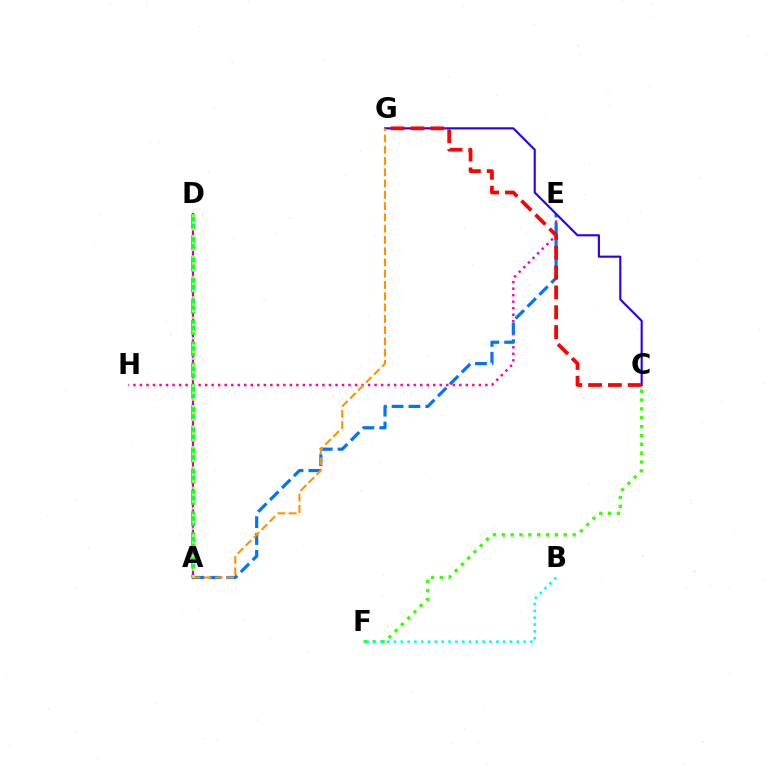{('C', 'F'): [{'color': '#3dff00', 'line_style': 'dotted', 'thickness': 2.41}], ('A', 'D'): [{'color': '#b900ff', 'line_style': 'solid', 'thickness': 1.62}, {'color': '#00ff5c', 'line_style': 'dashed', 'thickness': 2.88}, {'color': '#d1ff00', 'line_style': 'dotted', 'thickness': 1.85}], ('B', 'F'): [{'color': '#00fff6', 'line_style': 'dotted', 'thickness': 1.85}], ('E', 'H'): [{'color': '#ff00ac', 'line_style': 'dotted', 'thickness': 1.77}], ('A', 'E'): [{'color': '#0074ff', 'line_style': 'dashed', 'thickness': 2.29}], ('C', 'G'): [{'color': '#2500ff', 'line_style': 'solid', 'thickness': 1.53}, {'color': '#ff0000', 'line_style': 'dashed', 'thickness': 2.69}], ('A', 'G'): [{'color': '#ff9400', 'line_style': 'dashed', 'thickness': 1.53}]}